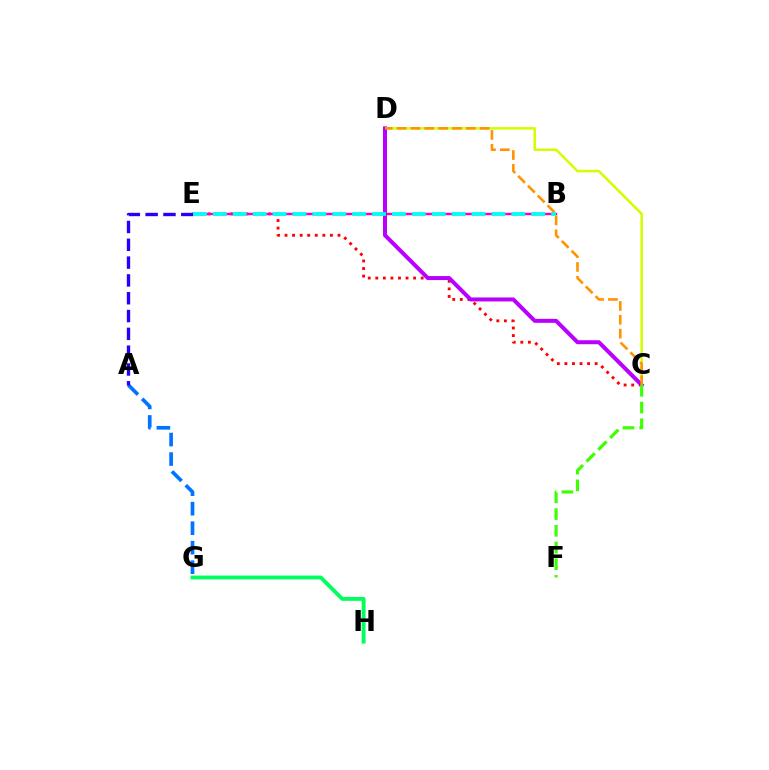{('C', 'D'): [{'color': '#d1ff00', 'line_style': 'solid', 'thickness': 1.81}, {'color': '#b900ff', 'line_style': 'solid', 'thickness': 2.88}, {'color': '#ff9400', 'line_style': 'dashed', 'thickness': 1.88}], ('G', 'H'): [{'color': '#00ff5c', 'line_style': 'solid', 'thickness': 2.78}], ('C', 'E'): [{'color': '#ff0000', 'line_style': 'dotted', 'thickness': 2.06}], ('B', 'E'): [{'color': '#ff00ac', 'line_style': 'solid', 'thickness': 1.73}, {'color': '#00fff6', 'line_style': 'dashed', 'thickness': 2.7}], ('A', 'G'): [{'color': '#0074ff', 'line_style': 'dashed', 'thickness': 2.65}], ('A', 'E'): [{'color': '#2500ff', 'line_style': 'dashed', 'thickness': 2.42}], ('C', 'F'): [{'color': '#3dff00', 'line_style': 'dashed', 'thickness': 2.27}]}